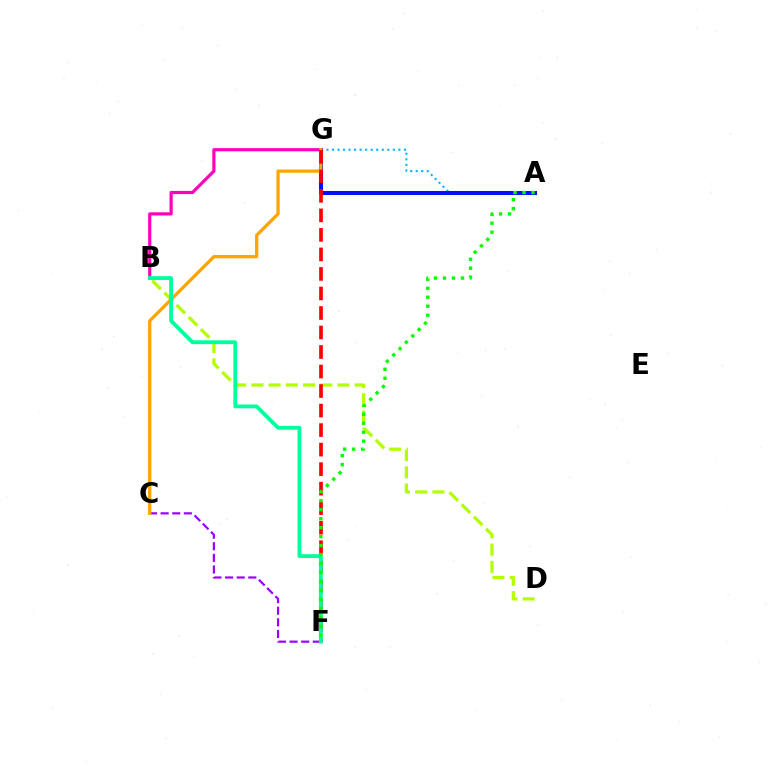{('B', 'D'): [{'color': '#b3ff00', 'line_style': 'dashed', 'thickness': 2.34}], ('C', 'F'): [{'color': '#9b00ff', 'line_style': 'dashed', 'thickness': 1.58}], ('A', 'G'): [{'color': '#00b5ff', 'line_style': 'dotted', 'thickness': 1.5}, {'color': '#0010ff', 'line_style': 'solid', 'thickness': 2.91}], ('B', 'G'): [{'color': '#ff00bd', 'line_style': 'solid', 'thickness': 2.29}], ('C', 'G'): [{'color': '#ffa500', 'line_style': 'solid', 'thickness': 2.36}], ('F', 'G'): [{'color': '#ff0000', 'line_style': 'dashed', 'thickness': 2.65}], ('B', 'F'): [{'color': '#00ff9d', 'line_style': 'solid', 'thickness': 2.75}], ('A', 'F'): [{'color': '#08ff00', 'line_style': 'dotted', 'thickness': 2.44}]}